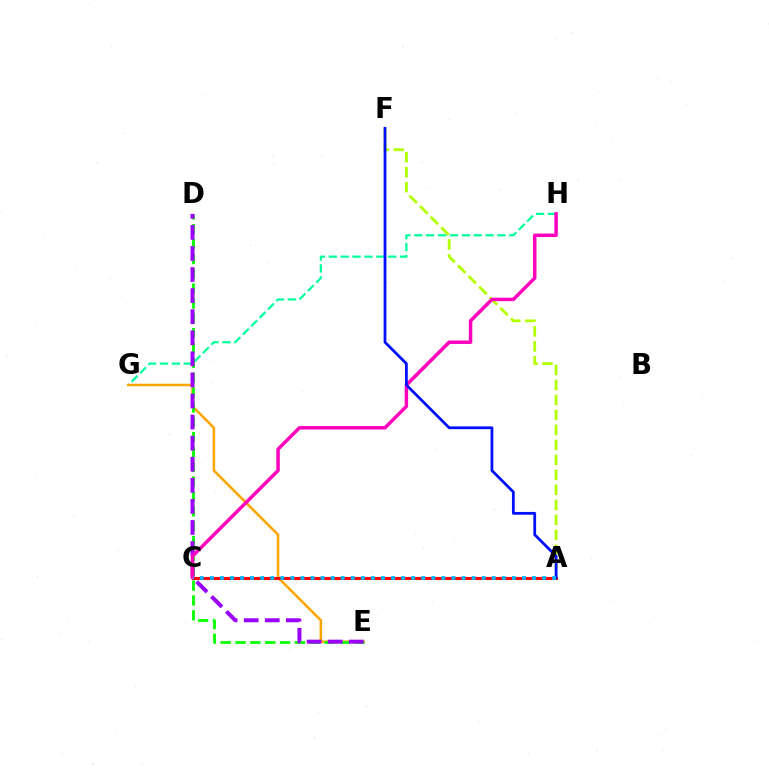{('A', 'F'): [{'color': '#b3ff00', 'line_style': 'dashed', 'thickness': 2.04}, {'color': '#0010ff', 'line_style': 'solid', 'thickness': 2.0}], ('G', 'H'): [{'color': '#00ff9d', 'line_style': 'dashed', 'thickness': 1.61}], ('E', 'G'): [{'color': '#ffa500', 'line_style': 'solid', 'thickness': 1.82}], ('D', 'E'): [{'color': '#08ff00', 'line_style': 'dashed', 'thickness': 2.02}, {'color': '#9b00ff', 'line_style': 'dashed', 'thickness': 2.86}], ('A', 'C'): [{'color': '#ff0000', 'line_style': 'solid', 'thickness': 2.2}, {'color': '#00b5ff', 'line_style': 'dotted', 'thickness': 2.73}], ('C', 'H'): [{'color': '#ff00bd', 'line_style': 'solid', 'thickness': 2.5}]}